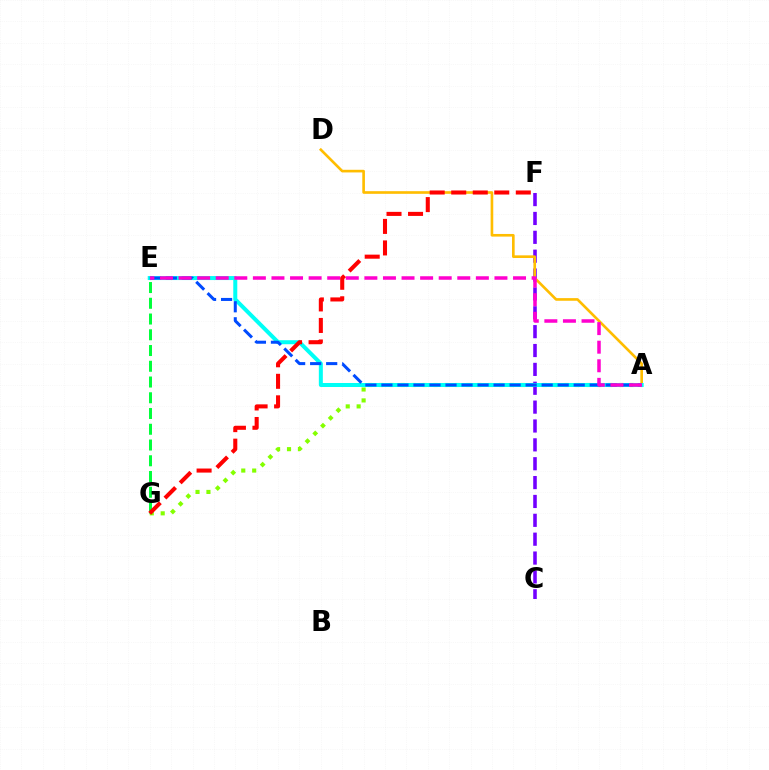{('C', 'F'): [{'color': '#7200ff', 'line_style': 'dashed', 'thickness': 2.56}], ('A', 'D'): [{'color': '#ffbd00', 'line_style': 'solid', 'thickness': 1.9}], ('A', 'G'): [{'color': '#84ff00', 'line_style': 'dotted', 'thickness': 2.97}], ('A', 'E'): [{'color': '#00fff6', 'line_style': 'solid', 'thickness': 2.88}, {'color': '#004bff', 'line_style': 'dashed', 'thickness': 2.18}, {'color': '#ff00cf', 'line_style': 'dashed', 'thickness': 2.52}], ('E', 'G'): [{'color': '#00ff39', 'line_style': 'dashed', 'thickness': 2.14}], ('F', 'G'): [{'color': '#ff0000', 'line_style': 'dashed', 'thickness': 2.92}]}